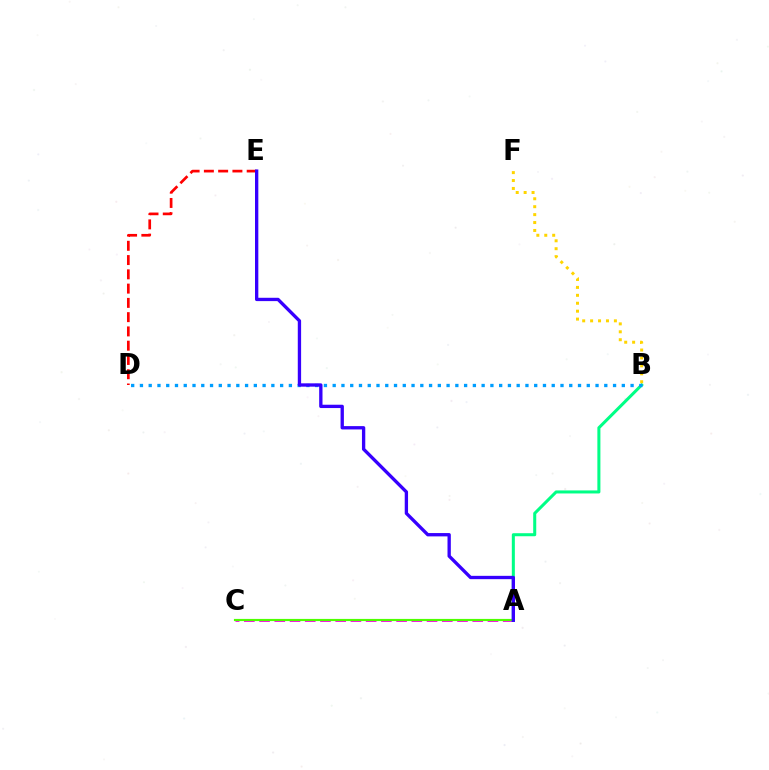{('A', 'C'): [{'color': '#ff00ed', 'line_style': 'dashed', 'thickness': 2.07}, {'color': '#4fff00', 'line_style': 'solid', 'thickness': 1.56}], ('A', 'B'): [{'color': '#00ff86', 'line_style': 'solid', 'thickness': 2.19}], ('B', 'D'): [{'color': '#009eff', 'line_style': 'dotted', 'thickness': 2.38}], ('D', 'E'): [{'color': '#ff0000', 'line_style': 'dashed', 'thickness': 1.94}], ('A', 'E'): [{'color': '#3700ff', 'line_style': 'solid', 'thickness': 2.39}], ('B', 'F'): [{'color': '#ffd500', 'line_style': 'dotted', 'thickness': 2.15}]}